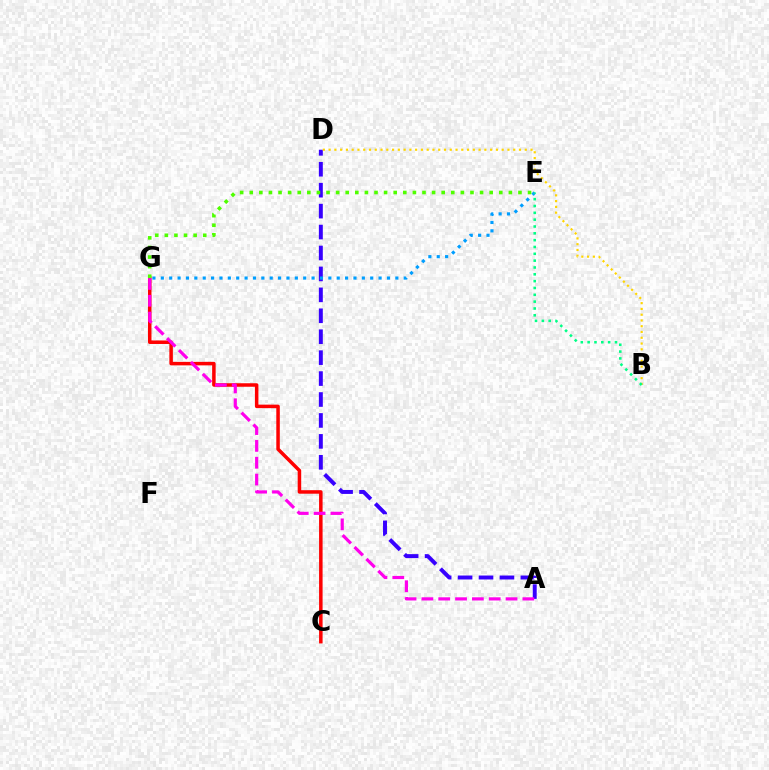{('A', 'D'): [{'color': '#3700ff', 'line_style': 'dashed', 'thickness': 2.84}], ('B', 'D'): [{'color': '#ffd500', 'line_style': 'dotted', 'thickness': 1.57}], ('C', 'G'): [{'color': '#ff0000', 'line_style': 'solid', 'thickness': 2.53}], ('A', 'G'): [{'color': '#ff00ed', 'line_style': 'dashed', 'thickness': 2.29}], ('E', 'G'): [{'color': '#009eff', 'line_style': 'dotted', 'thickness': 2.28}, {'color': '#4fff00', 'line_style': 'dotted', 'thickness': 2.61}], ('B', 'E'): [{'color': '#00ff86', 'line_style': 'dotted', 'thickness': 1.86}]}